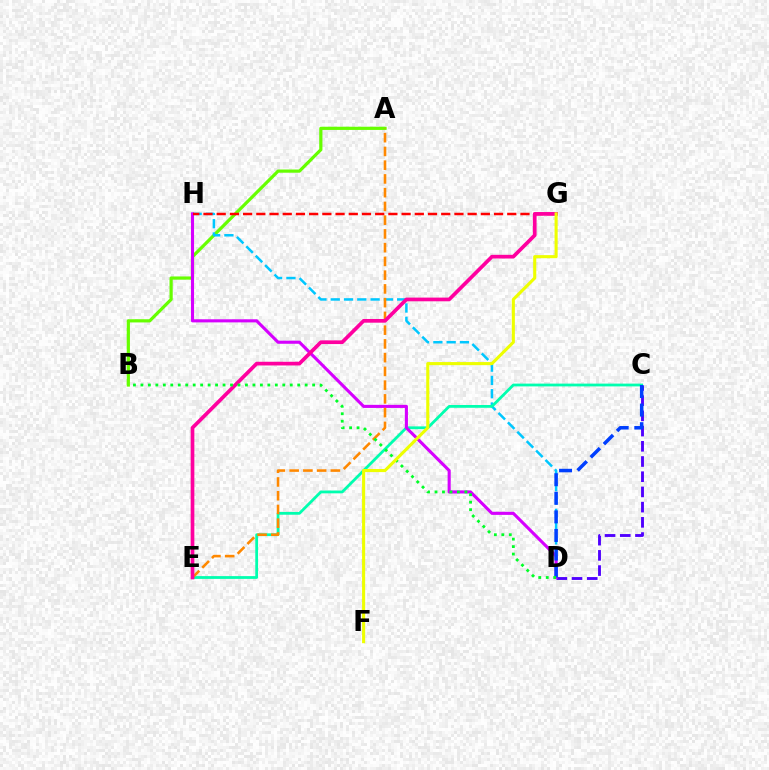{('C', 'D'): [{'color': '#4f00ff', 'line_style': 'dashed', 'thickness': 2.07}, {'color': '#003fff', 'line_style': 'dashed', 'thickness': 2.53}], ('A', 'B'): [{'color': '#66ff00', 'line_style': 'solid', 'thickness': 2.31}], ('D', 'H'): [{'color': '#00c7ff', 'line_style': 'dashed', 'thickness': 1.81}, {'color': '#d600ff', 'line_style': 'solid', 'thickness': 2.23}], ('C', 'E'): [{'color': '#00ffaf', 'line_style': 'solid', 'thickness': 2.0}], ('G', 'H'): [{'color': '#ff0000', 'line_style': 'dashed', 'thickness': 1.79}], ('A', 'E'): [{'color': '#ff8800', 'line_style': 'dashed', 'thickness': 1.87}], ('E', 'G'): [{'color': '#ff00a0', 'line_style': 'solid', 'thickness': 2.66}], ('B', 'D'): [{'color': '#00ff27', 'line_style': 'dotted', 'thickness': 2.03}], ('F', 'G'): [{'color': '#eeff00', 'line_style': 'solid', 'thickness': 2.23}]}